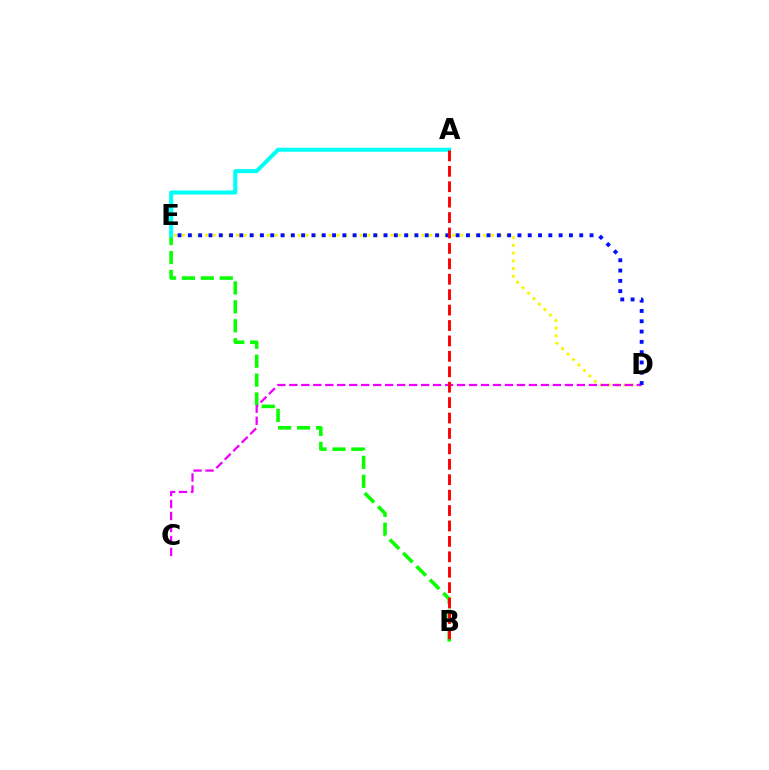{('D', 'E'): [{'color': '#fcf500', 'line_style': 'dotted', 'thickness': 2.1}, {'color': '#0010ff', 'line_style': 'dotted', 'thickness': 2.8}], ('B', 'E'): [{'color': '#08ff00', 'line_style': 'dashed', 'thickness': 2.57}], ('C', 'D'): [{'color': '#ee00ff', 'line_style': 'dashed', 'thickness': 1.63}], ('A', 'E'): [{'color': '#00fff6', 'line_style': 'solid', 'thickness': 2.91}], ('A', 'B'): [{'color': '#ff0000', 'line_style': 'dashed', 'thickness': 2.09}]}